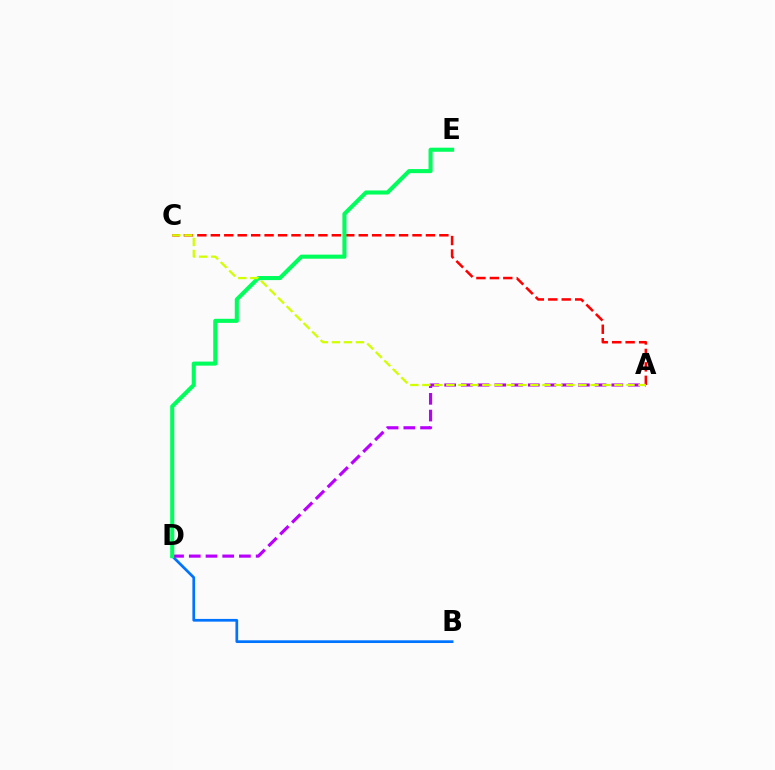{('B', 'D'): [{'color': '#0074ff', 'line_style': 'solid', 'thickness': 1.96}], ('A', 'C'): [{'color': '#ff0000', 'line_style': 'dashed', 'thickness': 1.83}, {'color': '#d1ff00', 'line_style': 'dashed', 'thickness': 1.63}], ('A', 'D'): [{'color': '#b900ff', 'line_style': 'dashed', 'thickness': 2.27}], ('D', 'E'): [{'color': '#00ff5c', 'line_style': 'solid', 'thickness': 2.93}]}